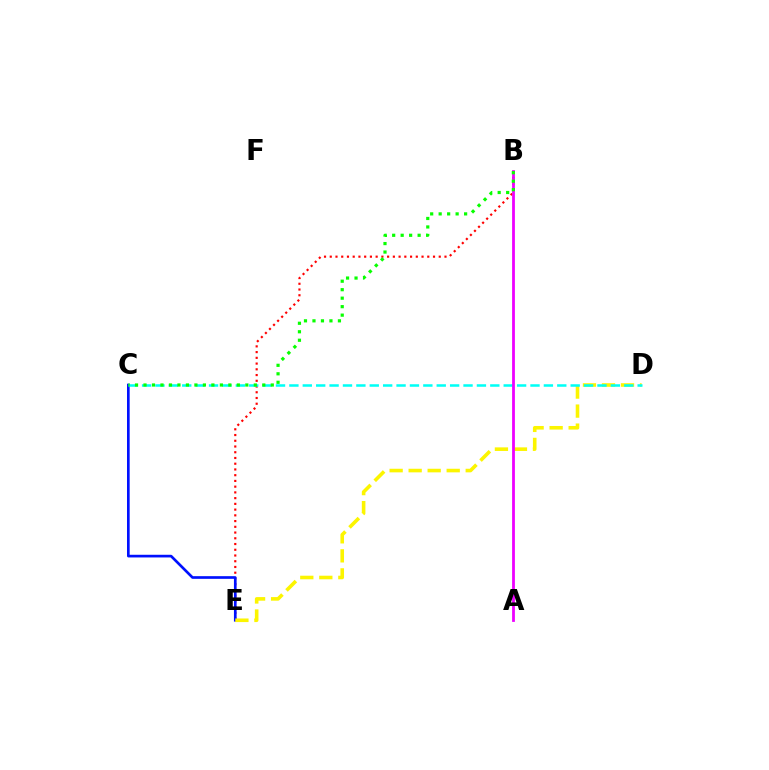{('B', 'E'): [{'color': '#ff0000', 'line_style': 'dotted', 'thickness': 1.56}], ('C', 'E'): [{'color': '#0010ff', 'line_style': 'solid', 'thickness': 1.92}], ('D', 'E'): [{'color': '#fcf500', 'line_style': 'dashed', 'thickness': 2.58}], ('C', 'D'): [{'color': '#00fff6', 'line_style': 'dashed', 'thickness': 1.82}], ('A', 'B'): [{'color': '#ee00ff', 'line_style': 'solid', 'thickness': 2.01}], ('B', 'C'): [{'color': '#08ff00', 'line_style': 'dotted', 'thickness': 2.31}]}